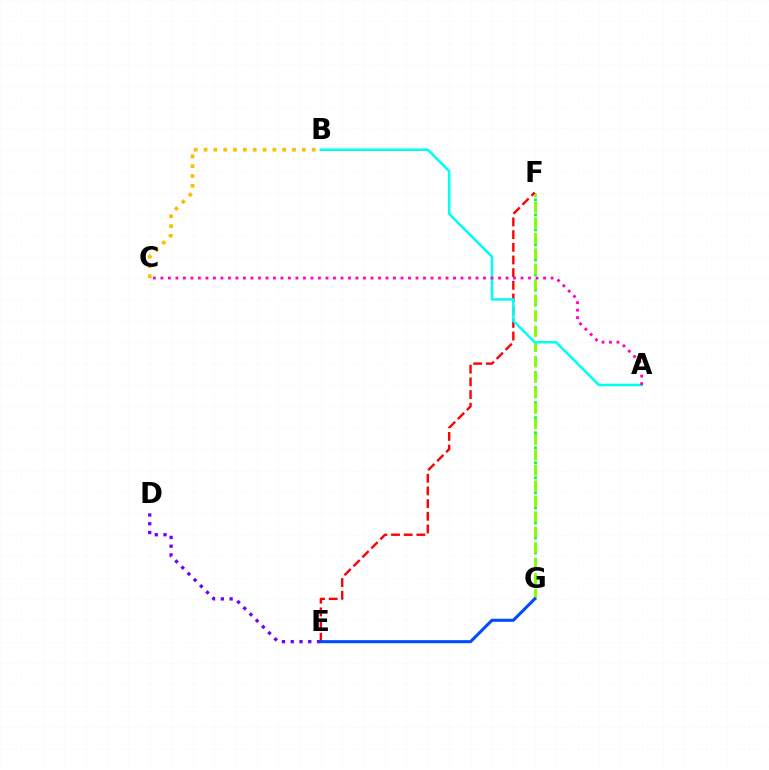{('F', 'G'): [{'color': '#00ff39', 'line_style': 'dotted', 'thickness': 2.04}, {'color': '#84ff00', 'line_style': 'dashed', 'thickness': 2.1}], ('E', 'F'): [{'color': '#ff0000', 'line_style': 'dashed', 'thickness': 1.72}], ('A', 'B'): [{'color': '#00fff6', 'line_style': 'solid', 'thickness': 1.82}], ('D', 'E'): [{'color': '#7200ff', 'line_style': 'dotted', 'thickness': 2.38}], ('E', 'G'): [{'color': '#004bff', 'line_style': 'solid', 'thickness': 2.19}], ('B', 'C'): [{'color': '#ffbd00', 'line_style': 'dotted', 'thickness': 2.67}], ('A', 'C'): [{'color': '#ff00cf', 'line_style': 'dotted', 'thickness': 2.04}]}